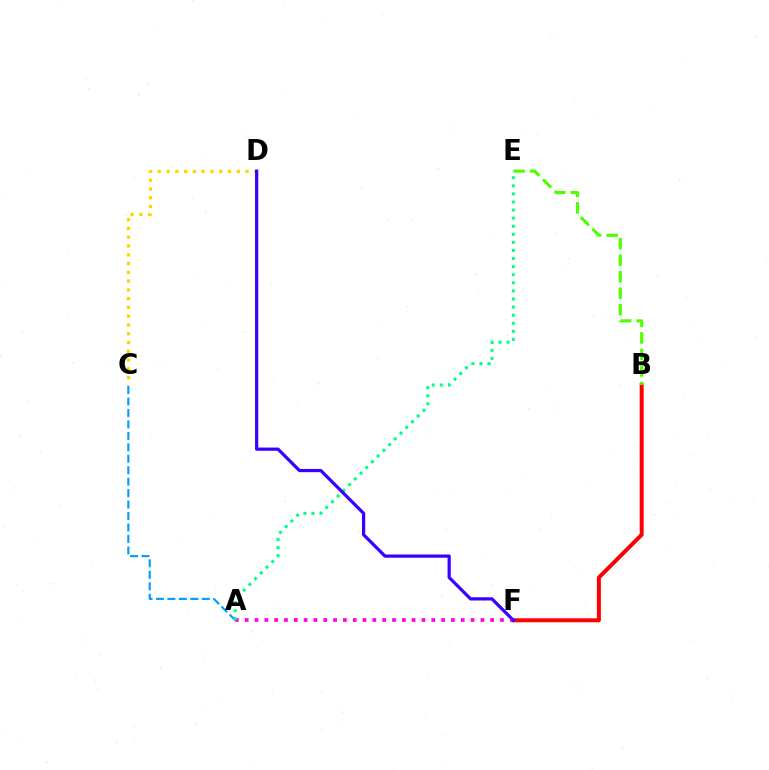{('B', 'F'): [{'color': '#ff0000', 'line_style': 'solid', 'thickness': 2.87}], ('A', 'C'): [{'color': '#009eff', 'line_style': 'dashed', 'thickness': 1.56}], ('A', 'F'): [{'color': '#ff00ed', 'line_style': 'dotted', 'thickness': 2.67}], ('C', 'D'): [{'color': '#ffd500', 'line_style': 'dotted', 'thickness': 2.38}], ('A', 'E'): [{'color': '#00ff86', 'line_style': 'dotted', 'thickness': 2.2}], ('D', 'F'): [{'color': '#3700ff', 'line_style': 'solid', 'thickness': 2.32}], ('B', 'E'): [{'color': '#4fff00', 'line_style': 'dashed', 'thickness': 2.24}]}